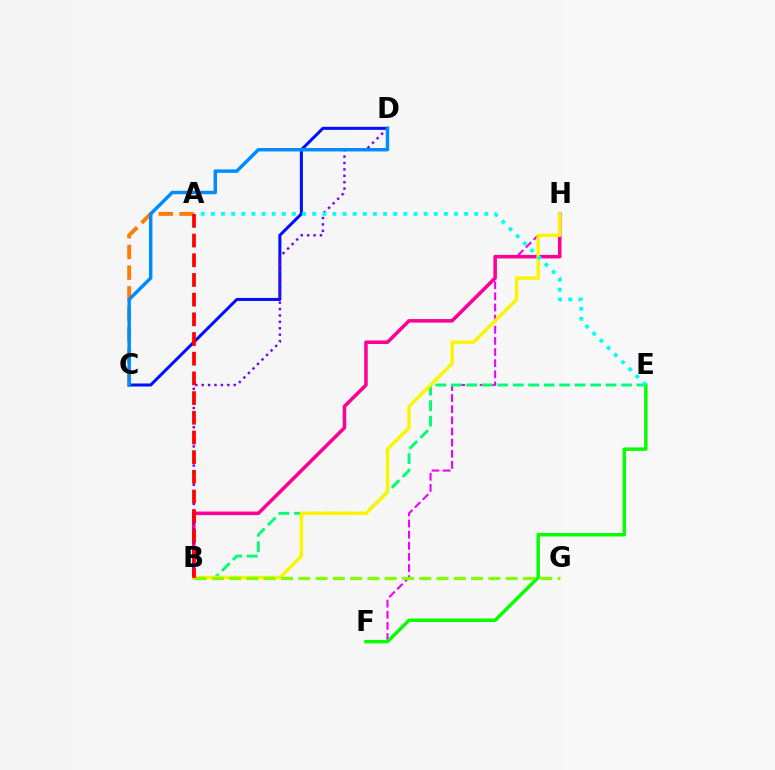{('F', 'H'): [{'color': '#ee00ff', 'line_style': 'dashed', 'thickness': 1.51}], ('C', 'D'): [{'color': '#0010ff', 'line_style': 'solid', 'thickness': 2.18}, {'color': '#008cff', 'line_style': 'solid', 'thickness': 2.49}], ('E', 'F'): [{'color': '#08ff00', 'line_style': 'solid', 'thickness': 2.5}], ('B', 'H'): [{'color': '#ff0094', 'line_style': 'solid', 'thickness': 2.56}, {'color': '#fcf500', 'line_style': 'solid', 'thickness': 2.44}], ('B', 'D'): [{'color': '#7200ff', 'line_style': 'dotted', 'thickness': 1.74}], ('B', 'E'): [{'color': '#00ff74', 'line_style': 'dashed', 'thickness': 2.1}], ('A', 'C'): [{'color': '#ff7c00', 'line_style': 'dashed', 'thickness': 2.81}], ('A', 'E'): [{'color': '#00fff6', 'line_style': 'dotted', 'thickness': 2.75}], ('B', 'G'): [{'color': '#84ff00', 'line_style': 'dashed', 'thickness': 2.35}], ('A', 'B'): [{'color': '#ff0000', 'line_style': 'dashed', 'thickness': 2.67}]}